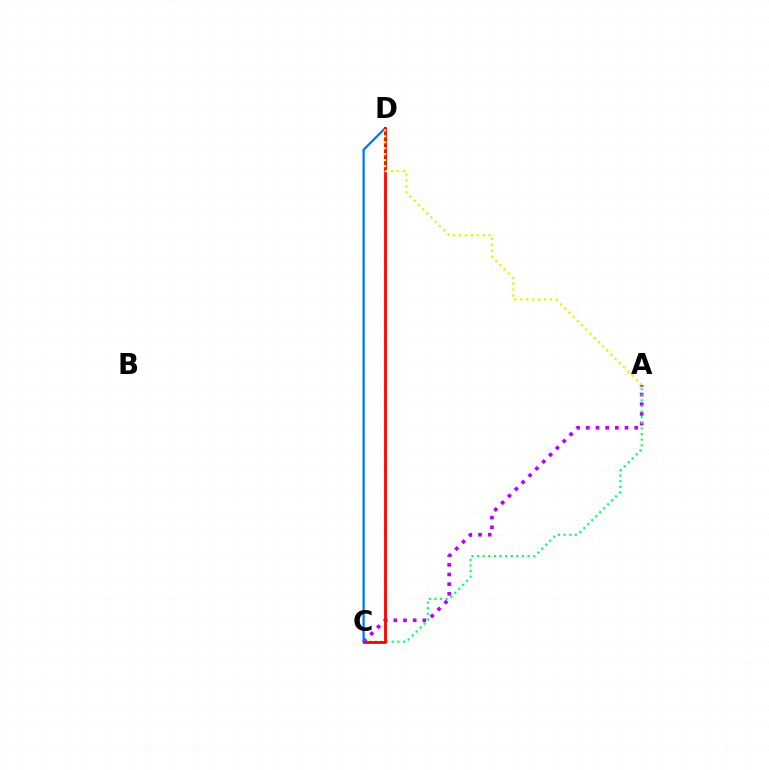{('A', 'C'): [{'color': '#b900ff', 'line_style': 'dotted', 'thickness': 2.63}, {'color': '#00ff5c', 'line_style': 'dotted', 'thickness': 1.52}], ('C', 'D'): [{'color': '#0074ff', 'line_style': 'solid', 'thickness': 1.62}, {'color': '#ff0000', 'line_style': 'solid', 'thickness': 2.03}], ('A', 'D'): [{'color': '#d1ff00', 'line_style': 'dotted', 'thickness': 1.62}]}